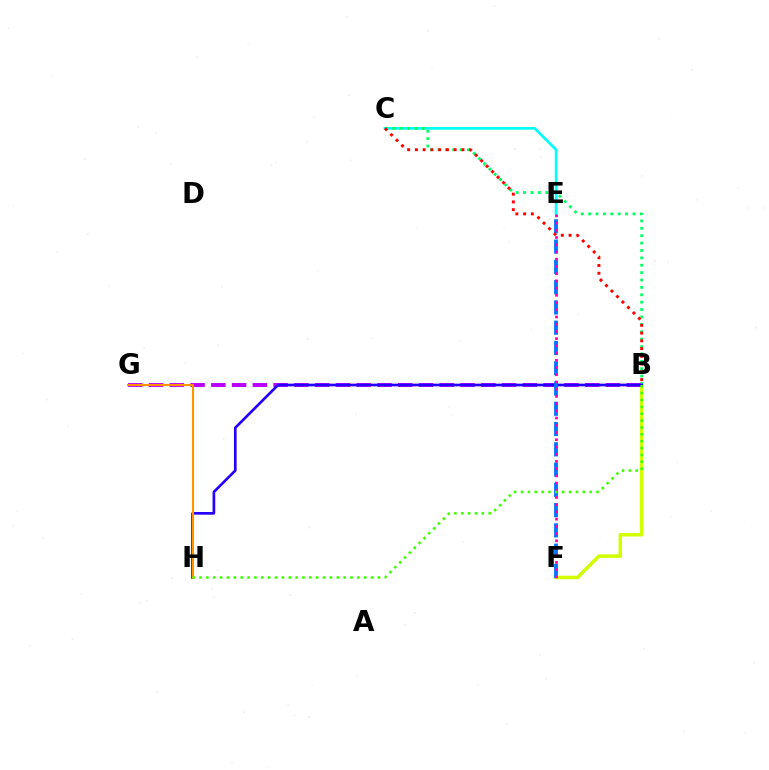{('C', 'E'): [{'color': '#00fff6', 'line_style': 'solid', 'thickness': 1.96}], ('B', 'F'): [{'color': '#d1ff00', 'line_style': 'solid', 'thickness': 2.52}], ('B', 'C'): [{'color': '#00ff5c', 'line_style': 'dotted', 'thickness': 2.01}, {'color': '#ff0000', 'line_style': 'dotted', 'thickness': 2.11}], ('B', 'G'): [{'color': '#b900ff', 'line_style': 'dashed', 'thickness': 2.82}], ('B', 'H'): [{'color': '#2500ff', 'line_style': 'solid', 'thickness': 1.92}, {'color': '#3dff00', 'line_style': 'dotted', 'thickness': 1.86}], ('E', 'F'): [{'color': '#0074ff', 'line_style': 'dashed', 'thickness': 2.75}, {'color': '#ff00ac', 'line_style': 'dotted', 'thickness': 1.96}], ('G', 'H'): [{'color': '#ff9400', 'line_style': 'solid', 'thickness': 1.51}]}